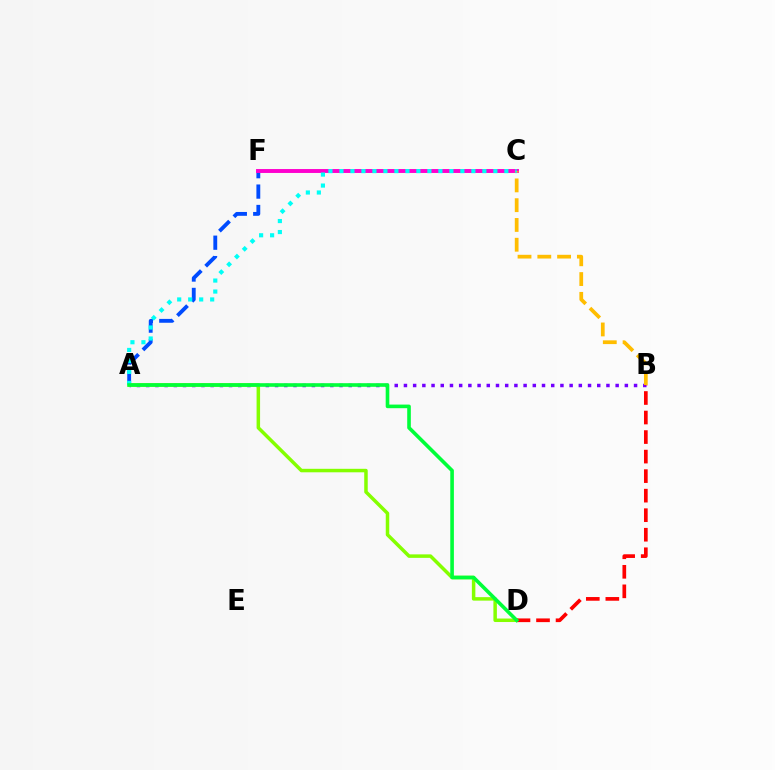{('A', 'B'): [{'color': '#7200ff', 'line_style': 'dotted', 'thickness': 2.5}], ('A', 'F'): [{'color': '#004bff', 'line_style': 'dashed', 'thickness': 2.77}], ('C', 'F'): [{'color': '#ff00cf', 'line_style': 'solid', 'thickness': 2.82}], ('A', 'D'): [{'color': '#84ff00', 'line_style': 'solid', 'thickness': 2.51}, {'color': '#00ff39', 'line_style': 'solid', 'thickness': 2.6}], ('B', 'C'): [{'color': '#ffbd00', 'line_style': 'dashed', 'thickness': 2.69}], ('B', 'D'): [{'color': '#ff0000', 'line_style': 'dashed', 'thickness': 2.65}], ('A', 'C'): [{'color': '#00fff6', 'line_style': 'dotted', 'thickness': 2.99}]}